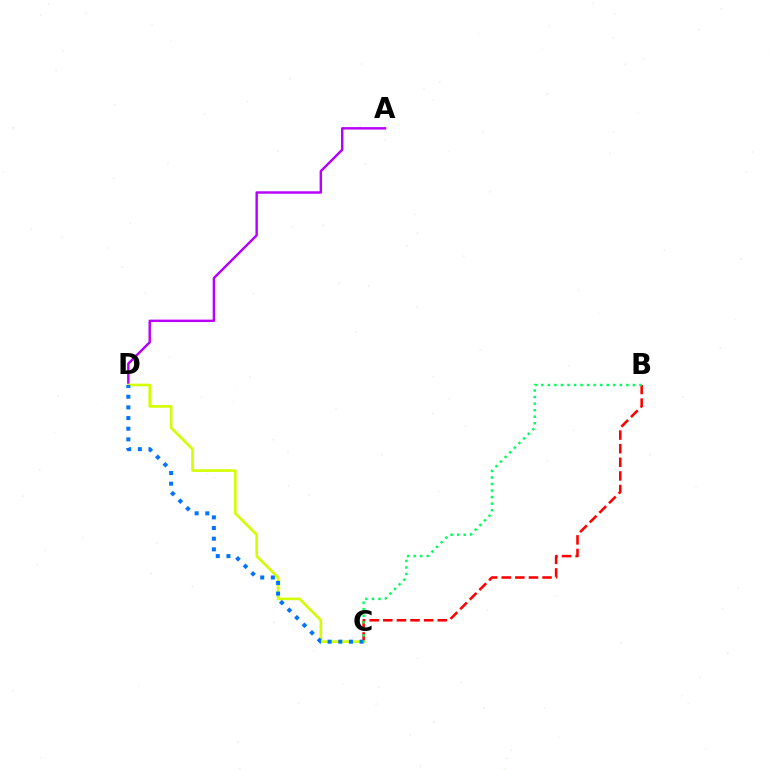{('A', 'D'): [{'color': '#b900ff', 'line_style': 'solid', 'thickness': 1.76}], ('B', 'C'): [{'color': '#ff0000', 'line_style': 'dashed', 'thickness': 1.85}, {'color': '#00ff5c', 'line_style': 'dotted', 'thickness': 1.78}], ('C', 'D'): [{'color': '#d1ff00', 'line_style': 'solid', 'thickness': 1.9}, {'color': '#0074ff', 'line_style': 'dotted', 'thickness': 2.89}]}